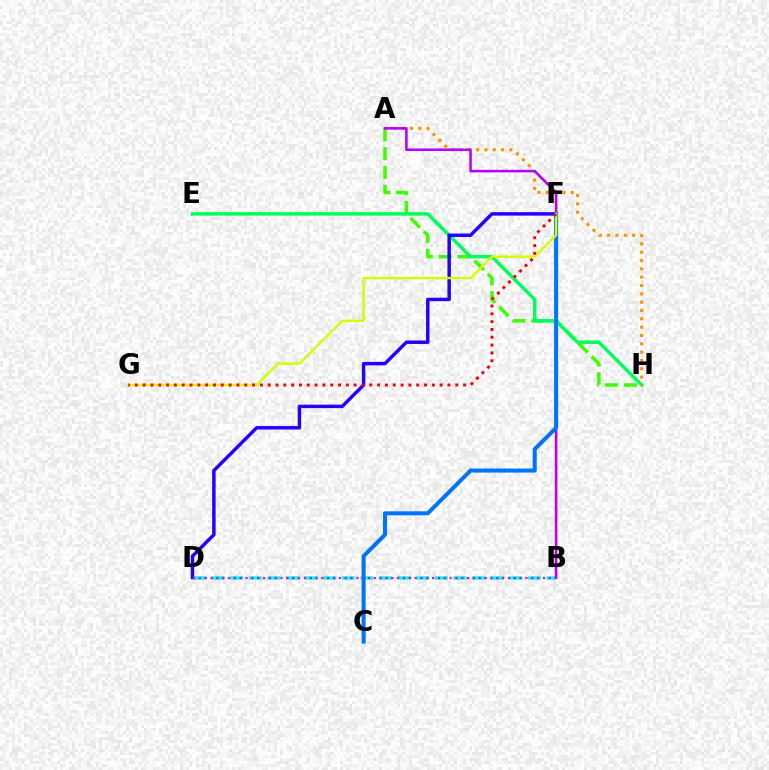{('A', 'H'): [{'color': '#3dff00', 'line_style': 'dashed', 'thickness': 2.56}, {'color': '#ff9400', 'line_style': 'dotted', 'thickness': 2.26}], ('E', 'H'): [{'color': '#00ff5c', 'line_style': 'solid', 'thickness': 2.51}], ('B', 'D'): [{'color': '#00fff6', 'line_style': 'dashed', 'thickness': 2.53}, {'color': '#ff00ac', 'line_style': 'dotted', 'thickness': 1.58}], ('A', 'B'): [{'color': '#b900ff', 'line_style': 'solid', 'thickness': 1.85}], ('D', 'F'): [{'color': '#2500ff', 'line_style': 'solid', 'thickness': 2.5}], ('C', 'F'): [{'color': '#0074ff', 'line_style': 'solid', 'thickness': 2.9}], ('F', 'G'): [{'color': '#d1ff00', 'line_style': 'solid', 'thickness': 1.73}, {'color': '#ff0000', 'line_style': 'dotted', 'thickness': 2.12}]}